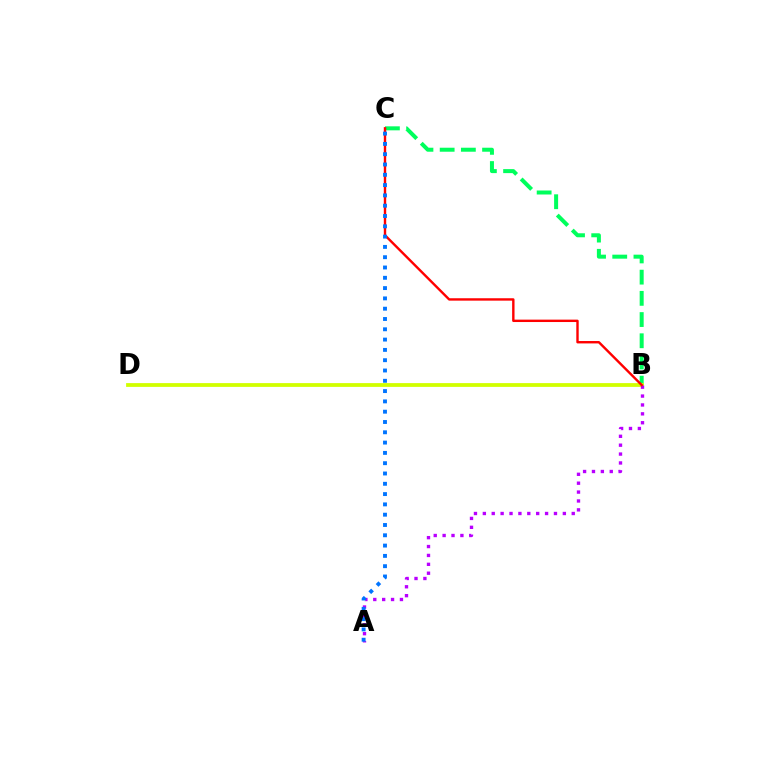{('B', 'C'): [{'color': '#00ff5c', 'line_style': 'dashed', 'thickness': 2.88}, {'color': '#ff0000', 'line_style': 'solid', 'thickness': 1.73}], ('B', 'D'): [{'color': '#d1ff00', 'line_style': 'solid', 'thickness': 2.72}], ('A', 'B'): [{'color': '#b900ff', 'line_style': 'dotted', 'thickness': 2.42}], ('A', 'C'): [{'color': '#0074ff', 'line_style': 'dotted', 'thickness': 2.8}]}